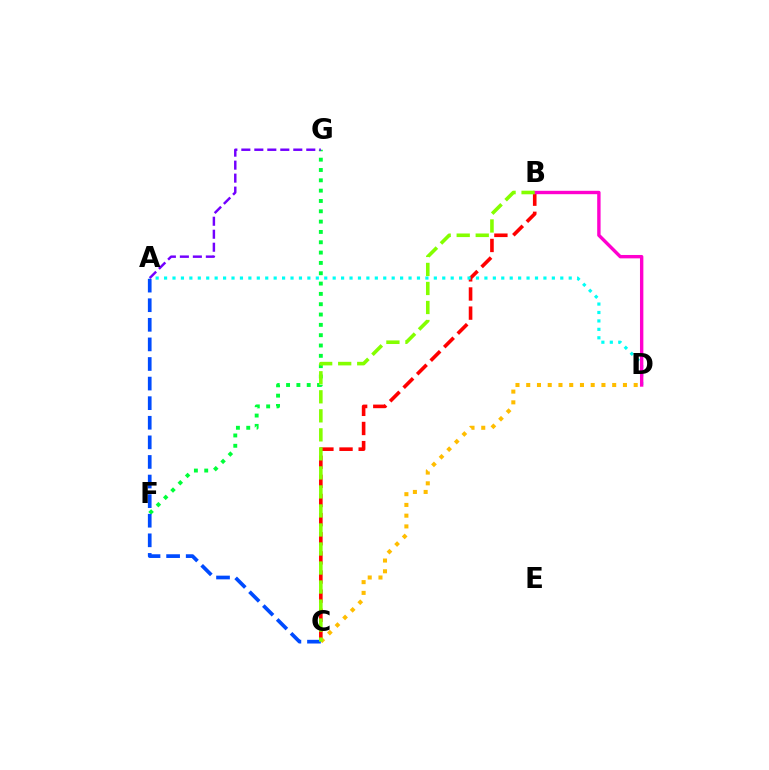{('F', 'G'): [{'color': '#00ff39', 'line_style': 'dotted', 'thickness': 2.81}], ('B', 'C'): [{'color': '#ff0000', 'line_style': 'dashed', 'thickness': 2.6}, {'color': '#84ff00', 'line_style': 'dashed', 'thickness': 2.58}], ('A', 'D'): [{'color': '#00fff6', 'line_style': 'dotted', 'thickness': 2.29}], ('B', 'D'): [{'color': '#ff00cf', 'line_style': 'solid', 'thickness': 2.44}], ('C', 'D'): [{'color': '#ffbd00', 'line_style': 'dotted', 'thickness': 2.92}], ('A', 'C'): [{'color': '#004bff', 'line_style': 'dashed', 'thickness': 2.66}], ('A', 'G'): [{'color': '#7200ff', 'line_style': 'dashed', 'thickness': 1.76}]}